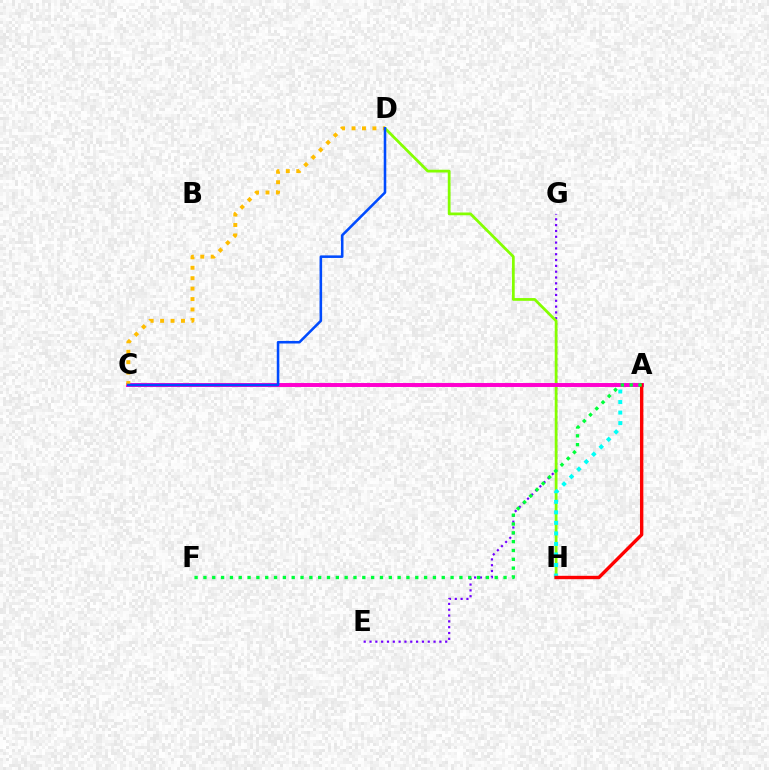{('E', 'G'): [{'color': '#7200ff', 'line_style': 'dotted', 'thickness': 1.58}], ('D', 'H'): [{'color': '#84ff00', 'line_style': 'solid', 'thickness': 1.99}], ('A', 'H'): [{'color': '#00fff6', 'line_style': 'dotted', 'thickness': 2.86}, {'color': '#ff0000', 'line_style': 'solid', 'thickness': 2.44}], ('A', 'C'): [{'color': '#ff00cf', 'line_style': 'solid', 'thickness': 2.84}], ('A', 'F'): [{'color': '#00ff39', 'line_style': 'dotted', 'thickness': 2.4}], ('C', 'D'): [{'color': '#ffbd00', 'line_style': 'dotted', 'thickness': 2.83}, {'color': '#004bff', 'line_style': 'solid', 'thickness': 1.85}]}